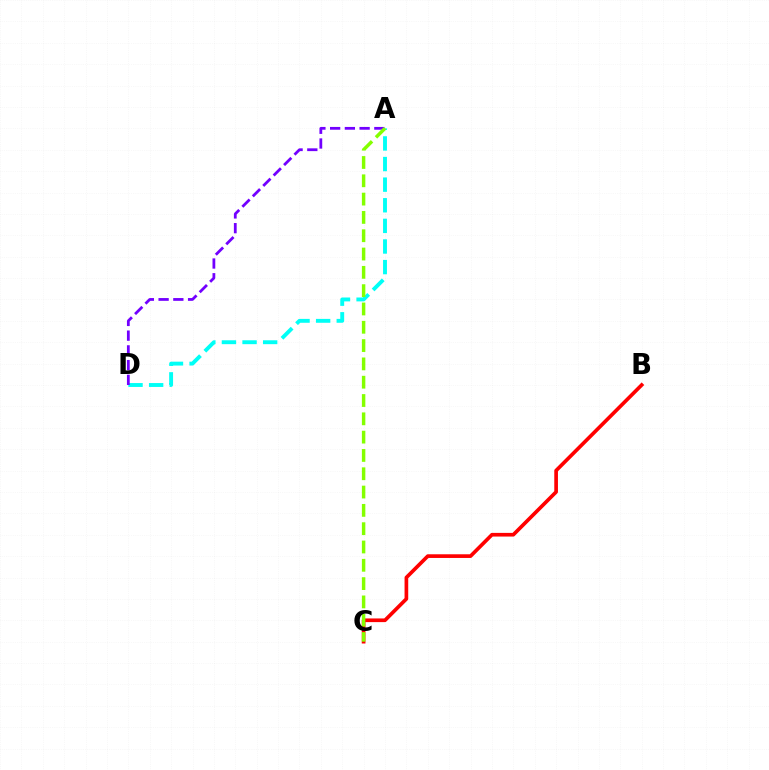{('B', 'C'): [{'color': '#ff0000', 'line_style': 'solid', 'thickness': 2.65}], ('A', 'D'): [{'color': '#00fff6', 'line_style': 'dashed', 'thickness': 2.8}, {'color': '#7200ff', 'line_style': 'dashed', 'thickness': 2.0}], ('A', 'C'): [{'color': '#84ff00', 'line_style': 'dashed', 'thickness': 2.49}]}